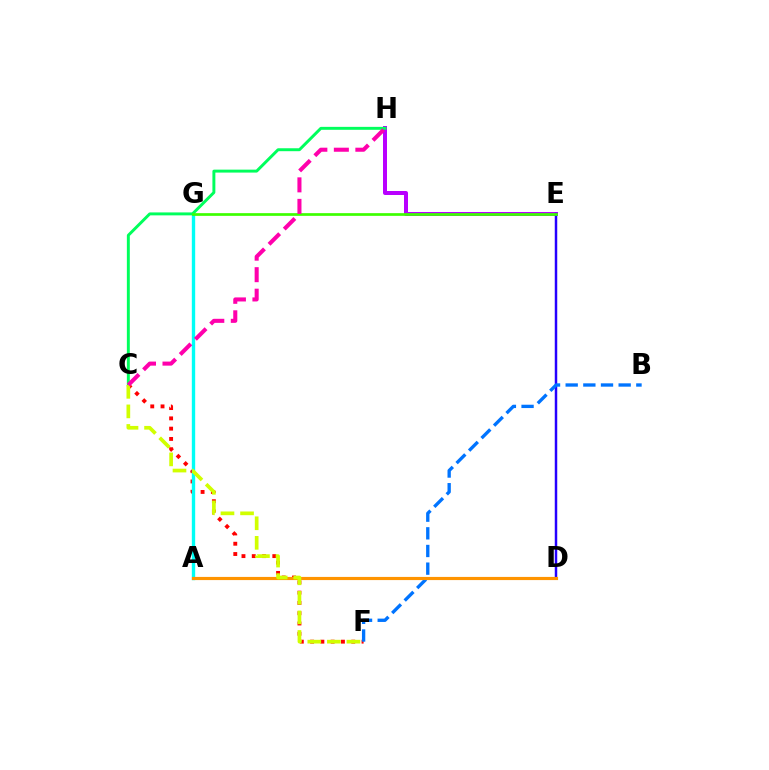{('C', 'F'): [{'color': '#ff0000', 'line_style': 'dotted', 'thickness': 2.79}, {'color': '#d1ff00', 'line_style': 'dashed', 'thickness': 2.66}], ('E', 'H'): [{'color': '#b900ff', 'line_style': 'solid', 'thickness': 2.88}], ('A', 'G'): [{'color': '#00fff6', 'line_style': 'solid', 'thickness': 2.42}], ('D', 'E'): [{'color': '#2500ff', 'line_style': 'solid', 'thickness': 1.79}], ('C', 'H'): [{'color': '#00ff5c', 'line_style': 'solid', 'thickness': 2.12}, {'color': '#ff00ac', 'line_style': 'dashed', 'thickness': 2.92}], ('B', 'F'): [{'color': '#0074ff', 'line_style': 'dashed', 'thickness': 2.4}], ('A', 'D'): [{'color': '#ff9400', 'line_style': 'solid', 'thickness': 2.28}], ('E', 'G'): [{'color': '#3dff00', 'line_style': 'solid', 'thickness': 1.95}]}